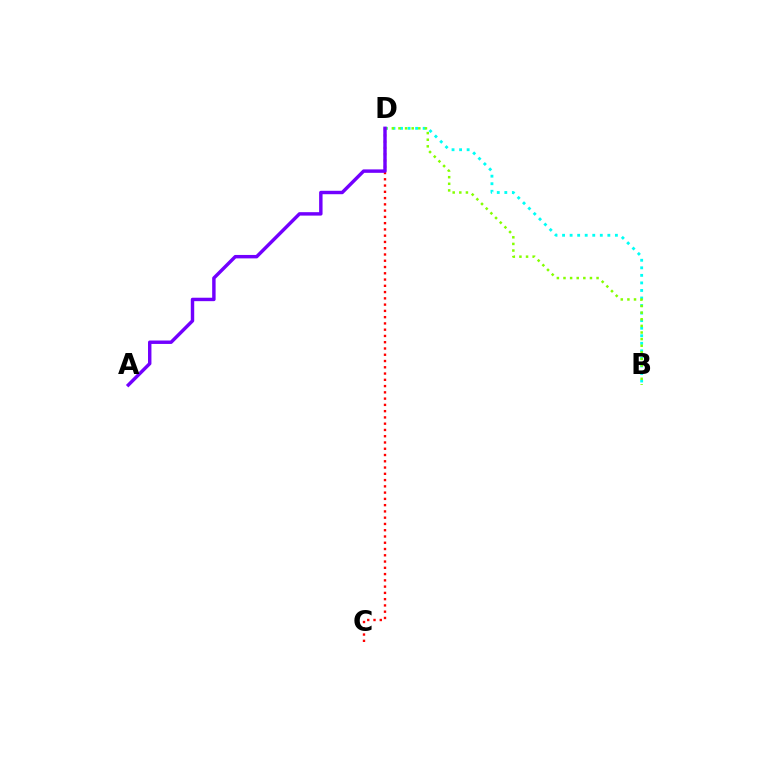{('B', 'D'): [{'color': '#00fff6', 'line_style': 'dotted', 'thickness': 2.05}, {'color': '#84ff00', 'line_style': 'dotted', 'thickness': 1.8}], ('C', 'D'): [{'color': '#ff0000', 'line_style': 'dotted', 'thickness': 1.7}], ('A', 'D'): [{'color': '#7200ff', 'line_style': 'solid', 'thickness': 2.47}]}